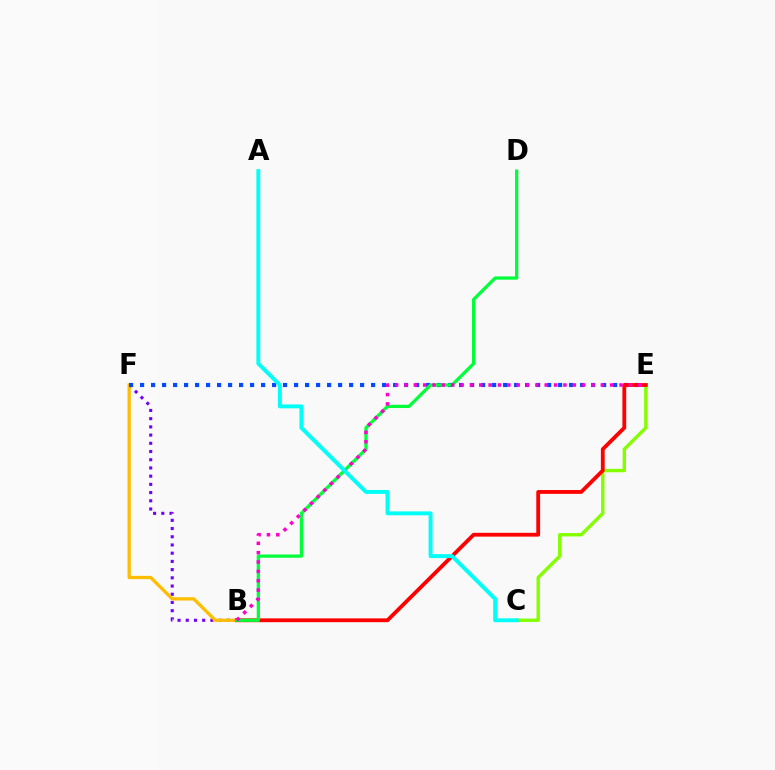{('B', 'F'): [{'color': '#7200ff', 'line_style': 'dotted', 'thickness': 2.23}, {'color': '#ffbd00', 'line_style': 'solid', 'thickness': 2.36}], ('E', 'F'): [{'color': '#004bff', 'line_style': 'dotted', 'thickness': 2.99}], ('C', 'E'): [{'color': '#84ff00', 'line_style': 'solid', 'thickness': 2.44}], ('B', 'E'): [{'color': '#ff0000', 'line_style': 'solid', 'thickness': 2.75}, {'color': '#ff00cf', 'line_style': 'dotted', 'thickness': 2.54}], ('B', 'D'): [{'color': '#00ff39', 'line_style': 'solid', 'thickness': 2.33}], ('A', 'C'): [{'color': '#00fff6', 'line_style': 'solid', 'thickness': 2.82}]}